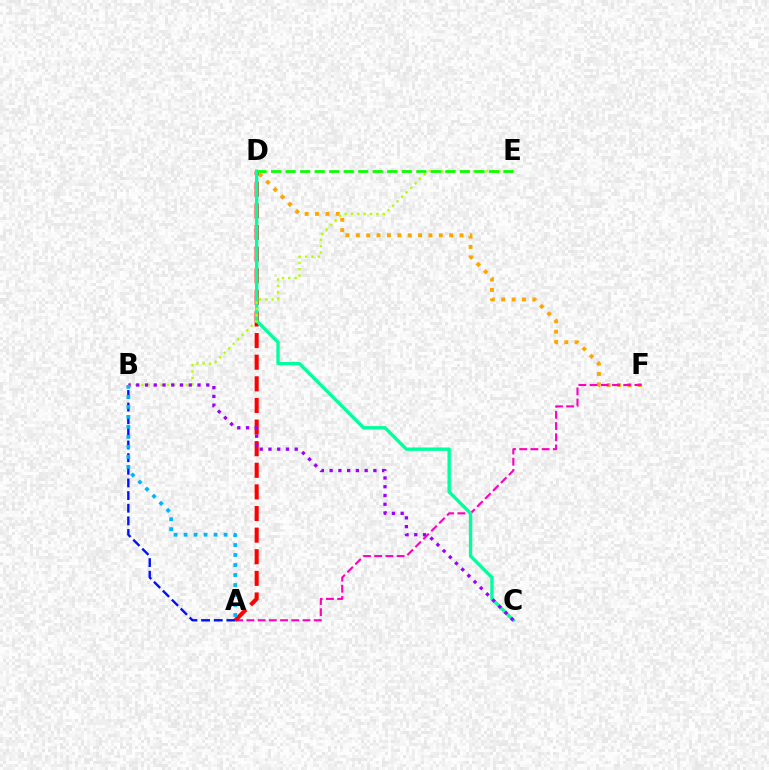{('A', 'B'): [{'color': '#0010ff', 'line_style': 'dashed', 'thickness': 1.72}, {'color': '#00b5ff', 'line_style': 'dotted', 'thickness': 2.72}], ('D', 'F'): [{'color': '#ffa500', 'line_style': 'dotted', 'thickness': 2.82}], ('A', 'F'): [{'color': '#ff00bd', 'line_style': 'dashed', 'thickness': 1.52}], ('A', 'D'): [{'color': '#ff0000', 'line_style': 'dashed', 'thickness': 2.94}], ('C', 'D'): [{'color': '#00ff9d', 'line_style': 'solid', 'thickness': 2.42}], ('B', 'E'): [{'color': '#b3ff00', 'line_style': 'dotted', 'thickness': 1.73}], ('B', 'C'): [{'color': '#9b00ff', 'line_style': 'dotted', 'thickness': 2.38}], ('D', 'E'): [{'color': '#08ff00', 'line_style': 'dashed', 'thickness': 1.97}]}